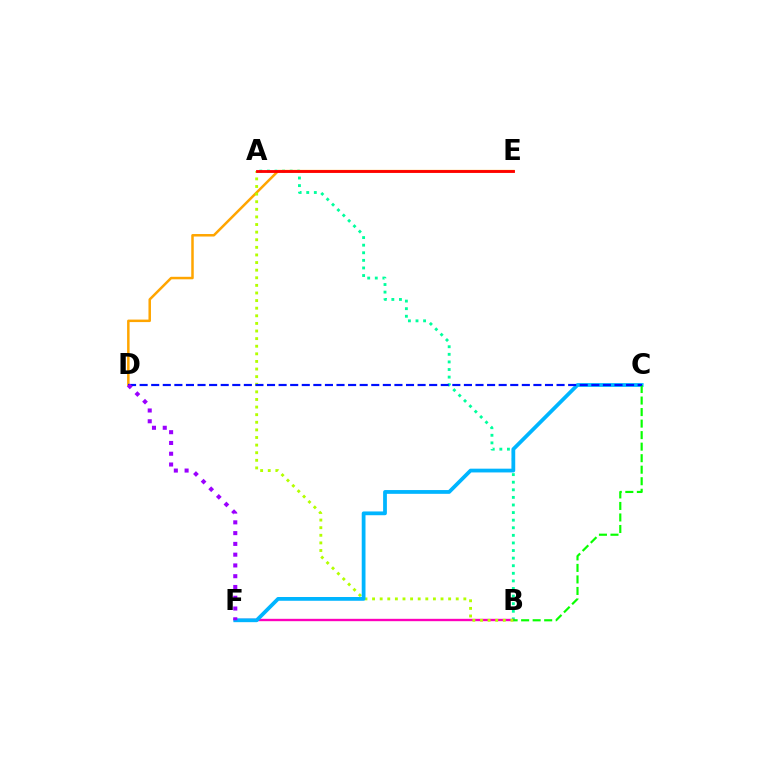{('A', 'B'): [{'color': '#00ff9d', 'line_style': 'dotted', 'thickness': 2.06}, {'color': '#b3ff00', 'line_style': 'dotted', 'thickness': 2.07}], ('D', 'E'): [{'color': '#ffa500', 'line_style': 'solid', 'thickness': 1.8}], ('B', 'F'): [{'color': '#ff00bd', 'line_style': 'solid', 'thickness': 1.7}], ('A', 'E'): [{'color': '#ff0000', 'line_style': 'solid', 'thickness': 2.05}], ('C', 'F'): [{'color': '#00b5ff', 'line_style': 'solid', 'thickness': 2.71}], ('B', 'C'): [{'color': '#08ff00', 'line_style': 'dashed', 'thickness': 1.57}], ('C', 'D'): [{'color': '#0010ff', 'line_style': 'dashed', 'thickness': 1.57}], ('D', 'F'): [{'color': '#9b00ff', 'line_style': 'dotted', 'thickness': 2.93}]}